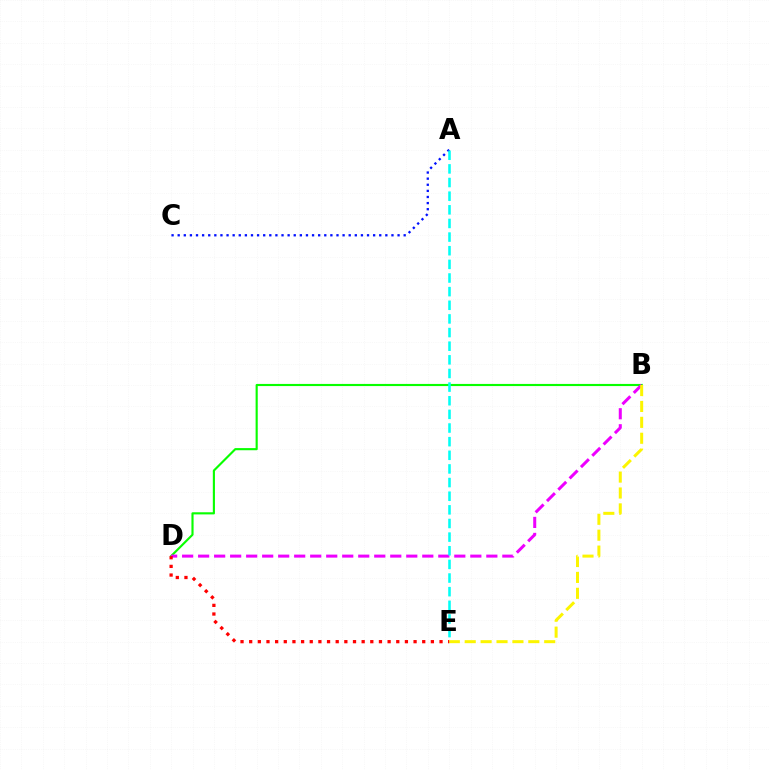{('B', 'D'): [{'color': '#08ff00', 'line_style': 'solid', 'thickness': 1.54}, {'color': '#ee00ff', 'line_style': 'dashed', 'thickness': 2.18}], ('A', 'C'): [{'color': '#0010ff', 'line_style': 'dotted', 'thickness': 1.66}], ('A', 'E'): [{'color': '#00fff6', 'line_style': 'dashed', 'thickness': 1.85}], ('B', 'E'): [{'color': '#fcf500', 'line_style': 'dashed', 'thickness': 2.16}], ('D', 'E'): [{'color': '#ff0000', 'line_style': 'dotted', 'thickness': 2.35}]}